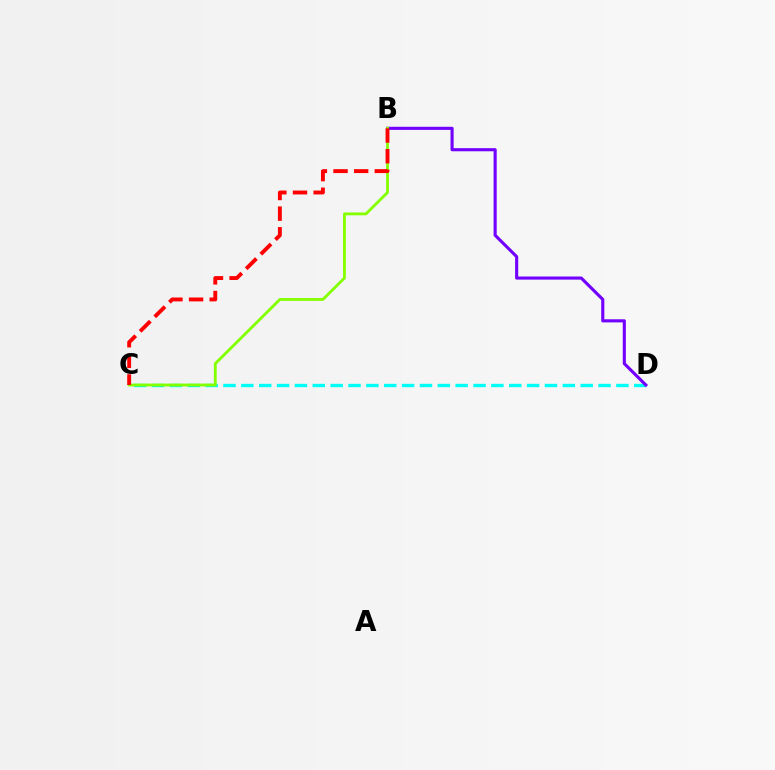{('C', 'D'): [{'color': '#00fff6', 'line_style': 'dashed', 'thickness': 2.43}], ('B', 'D'): [{'color': '#7200ff', 'line_style': 'solid', 'thickness': 2.24}], ('B', 'C'): [{'color': '#84ff00', 'line_style': 'solid', 'thickness': 2.04}, {'color': '#ff0000', 'line_style': 'dashed', 'thickness': 2.8}]}